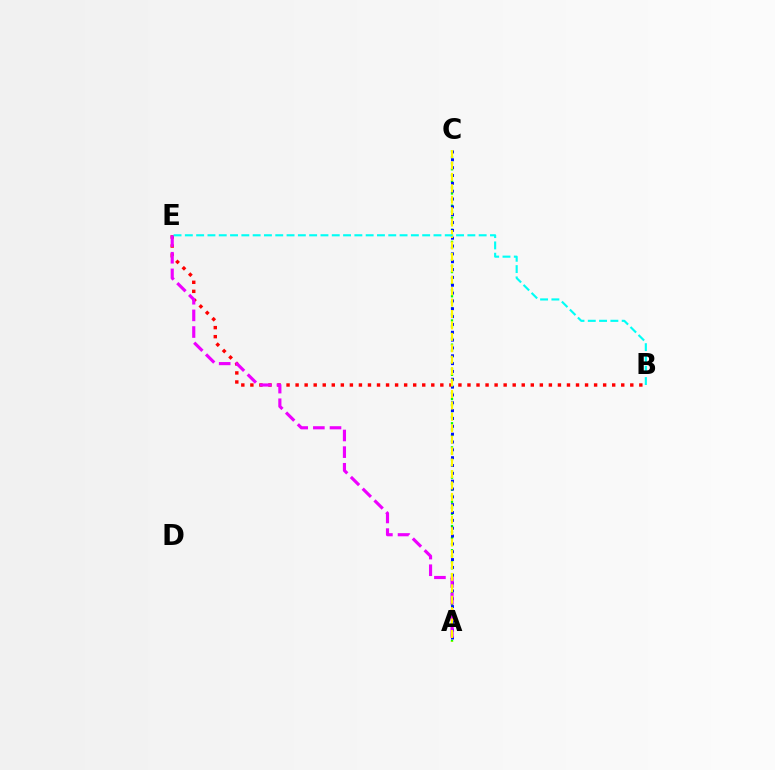{('A', 'C'): [{'color': '#08ff00', 'line_style': 'dotted', 'thickness': 1.64}, {'color': '#0010ff', 'line_style': 'dotted', 'thickness': 2.13}, {'color': '#fcf500', 'line_style': 'dashed', 'thickness': 1.55}], ('B', 'E'): [{'color': '#ff0000', 'line_style': 'dotted', 'thickness': 2.46}, {'color': '#00fff6', 'line_style': 'dashed', 'thickness': 1.54}], ('A', 'E'): [{'color': '#ee00ff', 'line_style': 'dashed', 'thickness': 2.26}]}